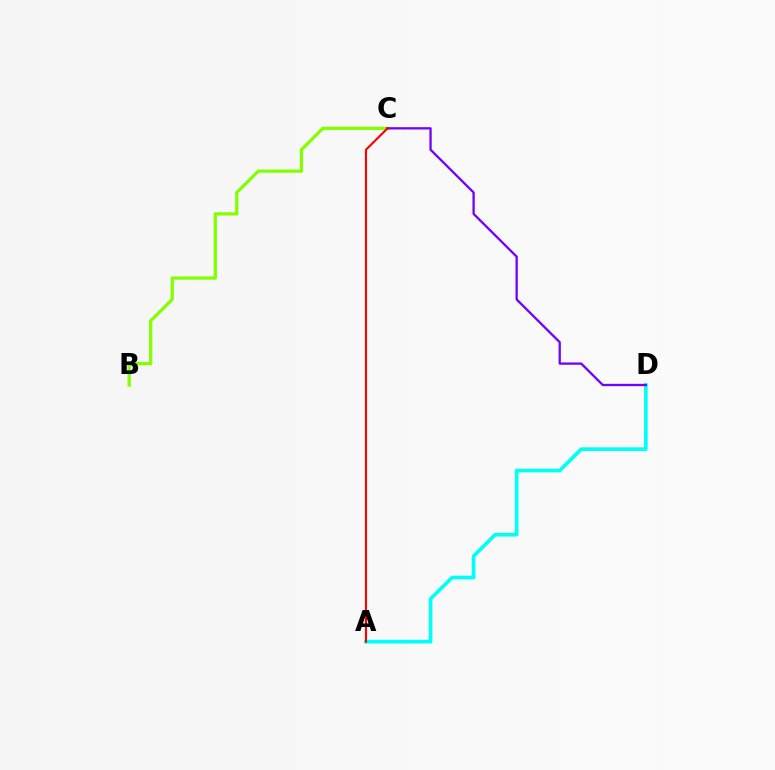{('B', 'C'): [{'color': '#84ff00', 'line_style': 'solid', 'thickness': 2.35}], ('A', 'D'): [{'color': '#00fff6', 'line_style': 'solid', 'thickness': 2.65}], ('C', 'D'): [{'color': '#7200ff', 'line_style': 'solid', 'thickness': 1.65}], ('A', 'C'): [{'color': '#ff0000', 'line_style': 'solid', 'thickness': 1.53}]}